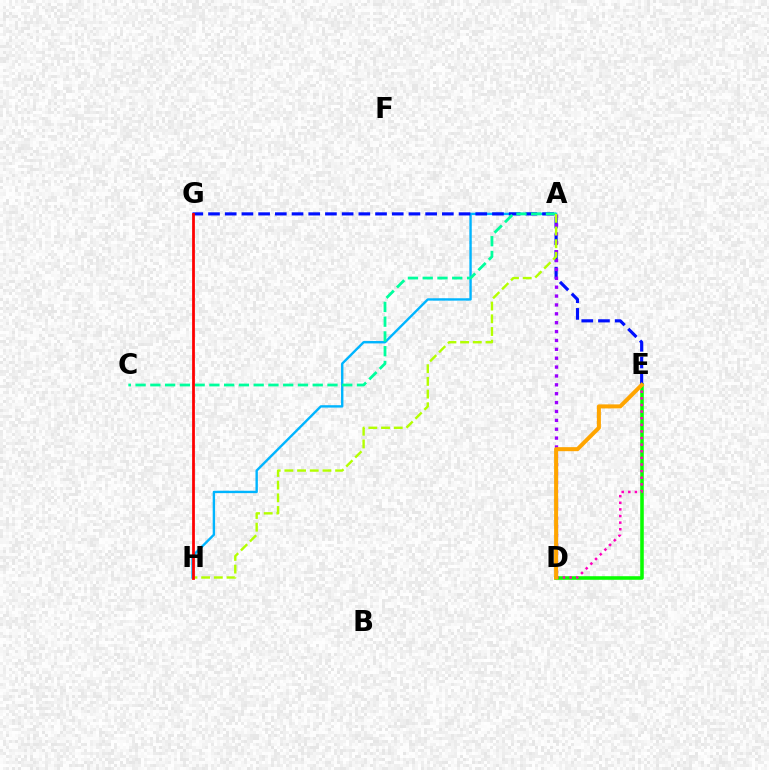{('D', 'E'): [{'color': '#08ff00', 'line_style': 'solid', 'thickness': 2.56}, {'color': '#ff00bd', 'line_style': 'dotted', 'thickness': 1.8}, {'color': '#ffa500', 'line_style': 'solid', 'thickness': 2.9}], ('A', 'H'): [{'color': '#00b5ff', 'line_style': 'solid', 'thickness': 1.72}, {'color': '#b3ff00', 'line_style': 'dashed', 'thickness': 1.72}], ('E', 'G'): [{'color': '#0010ff', 'line_style': 'dashed', 'thickness': 2.27}], ('A', 'C'): [{'color': '#00ff9d', 'line_style': 'dashed', 'thickness': 2.01}], ('A', 'D'): [{'color': '#9b00ff', 'line_style': 'dotted', 'thickness': 2.41}], ('G', 'H'): [{'color': '#ff0000', 'line_style': 'solid', 'thickness': 2.0}]}